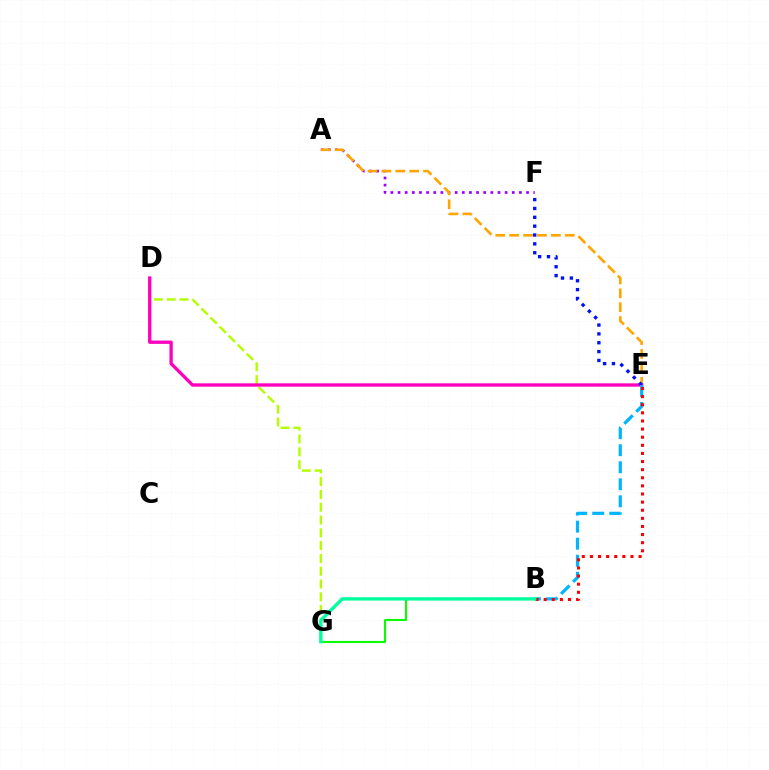{('A', 'F'): [{'color': '#9b00ff', 'line_style': 'dotted', 'thickness': 1.94}], ('A', 'E'): [{'color': '#ffa500', 'line_style': 'dashed', 'thickness': 1.89}], ('D', 'G'): [{'color': '#b3ff00', 'line_style': 'dashed', 'thickness': 1.74}], ('D', 'E'): [{'color': '#ff00bd', 'line_style': 'solid', 'thickness': 2.39}], ('E', 'F'): [{'color': '#0010ff', 'line_style': 'dotted', 'thickness': 2.41}], ('B', 'E'): [{'color': '#00b5ff', 'line_style': 'dashed', 'thickness': 2.31}, {'color': '#ff0000', 'line_style': 'dotted', 'thickness': 2.2}], ('B', 'G'): [{'color': '#08ff00', 'line_style': 'solid', 'thickness': 1.5}, {'color': '#00ff9d', 'line_style': 'solid', 'thickness': 2.4}]}